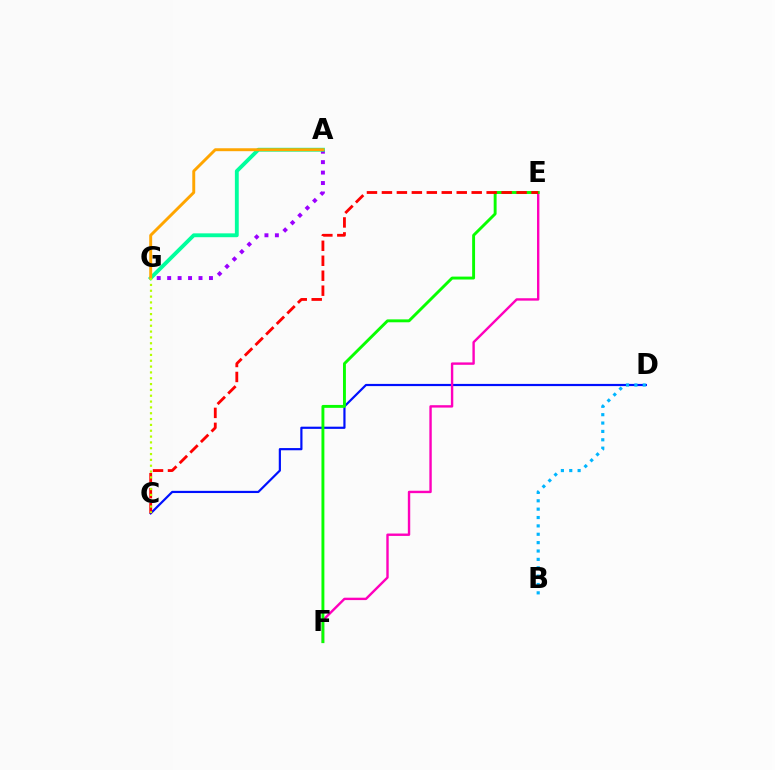{('A', 'G'): [{'color': '#9b00ff', 'line_style': 'dotted', 'thickness': 2.84}, {'color': '#00ff9d', 'line_style': 'solid', 'thickness': 2.77}, {'color': '#ffa500', 'line_style': 'solid', 'thickness': 2.11}], ('C', 'D'): [{'color': '#0010ff', 'line_style': 'solid', 'thickness': 1.58}], ('E', 'F'): [{'color': '#ff00bd', 'line_style': 'solid', 'thickness': 1.73}, {'color': '#08ff00', 'line_style': 'solid', 'thickness': 2.09}], ('B', 'D'): [{'color': '#00b5ff', 'line_style': 'dotted', 'thickness': 2.27}], ('C', 'E'): [{'color': '#ff0000', 'line_style': 'dashed', 'thickness': 2.03}], ('C', 'G'): [{'color': '#b3ff00', 'line_style': 'dotted', 'thickness': 1.58}]}